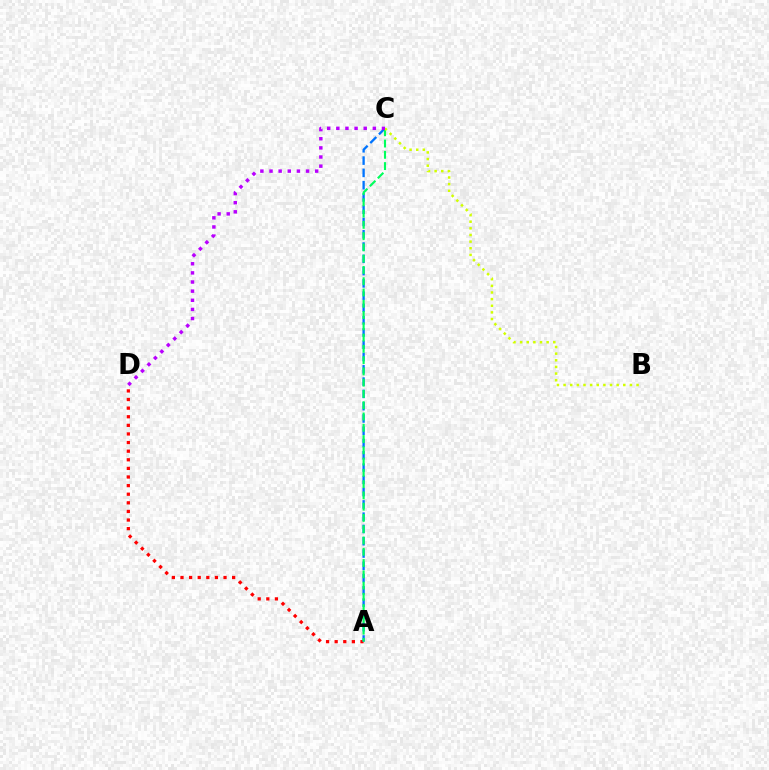{('A', 'D'): [{'color': '#ff0000', 'line_style': 'dotted', 'thickness': 2.34}], ('A', 'C'): [{'color': '#0074ff', 'line_style': 'dashed', 'thickness': 1.67}, {'color': '#00ff5c', 'line_style': 'dashed', 'thickness': 1.53}], ('B', 'C'): [{'color': '#d1ff00', 'line_style': 'dotted', 'thickness': 1.8}], ('C', 'D'): [{'color': '#b900ff', 'line_style': 'dotted', 'thickness': 2.48}]}